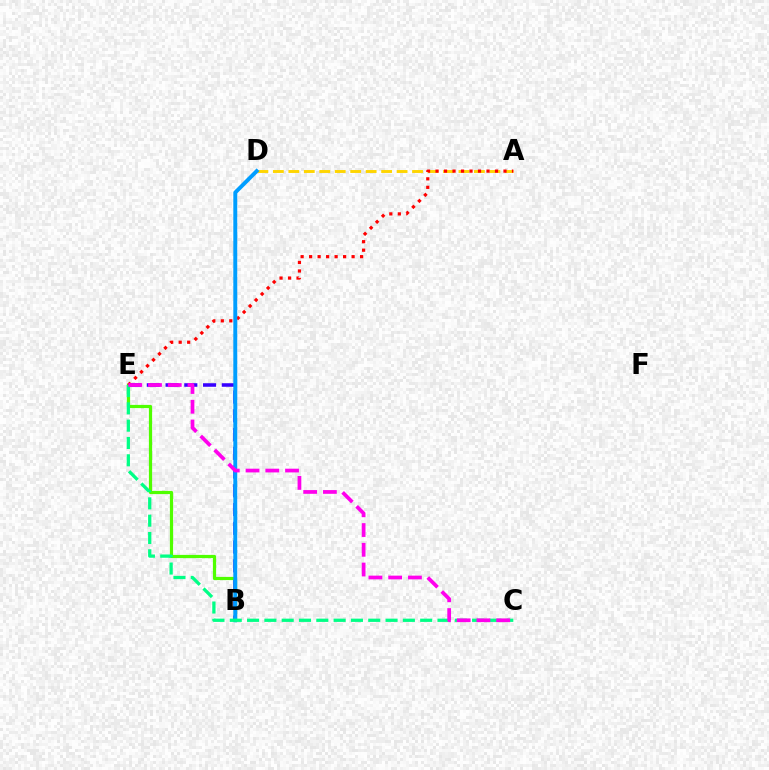{('B', 'E'): [{'color': '#3700ff', 'line_style': 'dashed', 'thickness': 2.55}, {'color': '#4fff00', 'line_style': 'solid', 'thickness': 2.31}], ('A', 'D'): [{'color': '#ffd500', 'line_style': 'dashed', 'thickness': 2.1}], ('A', 'E'): [{'color': '#ff0000', 'line_style': 'dotted', 'thickness': 2.31}], ('B', 'D'): [{'color': '#009eff', 'line_style': 'solid', 'thickness': 2.82}], ('C', 'E'): [{'color': '#00ff86', 'line_style': 'dashed', 'thickness': 2.35}, {'color': '#ff00ed', 'line_style': 'dashed', 'thickness': 2.68}]}